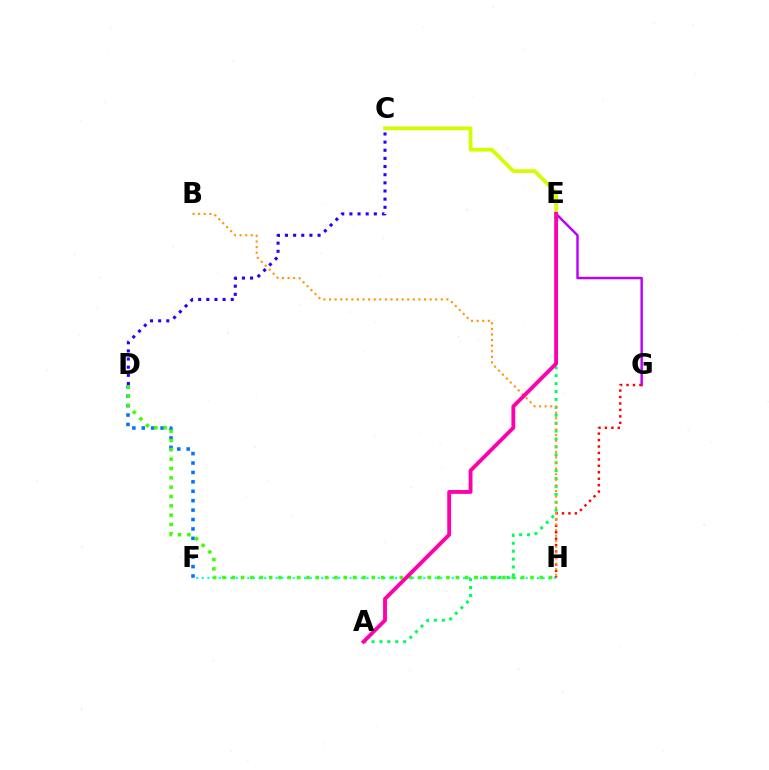{('D', 'F'): [{'color': '#0074ff', 'line_style': 'dotted', 'thickness': 2.56}], ('E', 'G'): [{'color': '#b900ff', 'line_style': 'solid', 'thickness': 1.75}], ('F', 'H'): [{'color': '#00fff6', 'line_style': 'dotted', 'thickness': 1.54}], ('C', 'D'): [{'color': '#2500ff', 'line_style': 'dotted', 'thickness': 2.21}], ('C', 'E'): [{'color': '#d1ff00', 'line_style': 'solid', 'thickness': 2.71}], ('G', 'H'): [{'color': '#ff0000', 'line_style': 'dotted', 'thickness': 1.75}], ('A', 'E'): [{'color': '#00ff5c', 'line_style': 'dotted', 'thickness': 2.15}, {'color': '#ff00ac', 'line_style': 'solid', 'thickness': 2.77}], ('D', 'H'): [{'color': '#3dff00', 'line_style': 'dotted', 'thickness': 2.54}], ('B', 'H'): [{'color': '#ff9400', 'line_style': 'dotted', 'thickness': 1.52}]}